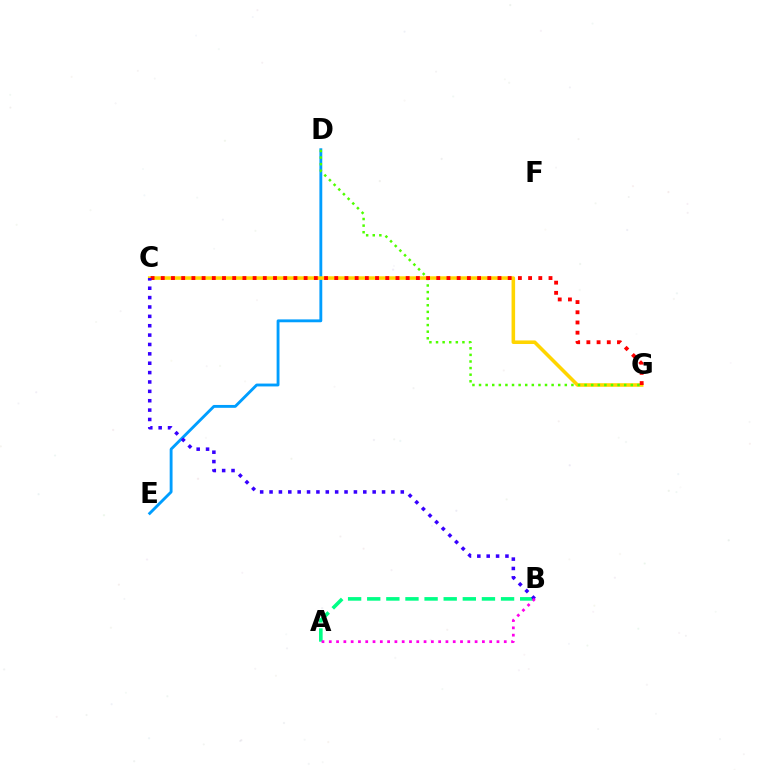{('D', 'E'): [{'color': '#009eff', 'line_style': 'solid', 'thickness': 2.06}], ('C', 'G'): [{'color': '#ffd500', 'line_style': 'solid', 'thickness': 2.57}, {'color': '#ff0000', 'line_style': 'dotted', 'thickness': 2.77}], ('A', 'B'): [{'color': '#00ff86', 'line_style': 'dashed', 'thickness': 2.6}, {'color': '#ff00ed', 'line_style': 'dotted', 'thickness': 1.98}], ('D', 'G'): [{'color': '#4fff00', 'line_style': 'dotted', 'thickness': 1.79}], ('B', 'C'): [{'color': '#3700ff', 'line_style': 'dotted', 'thickness': 2.55}]}